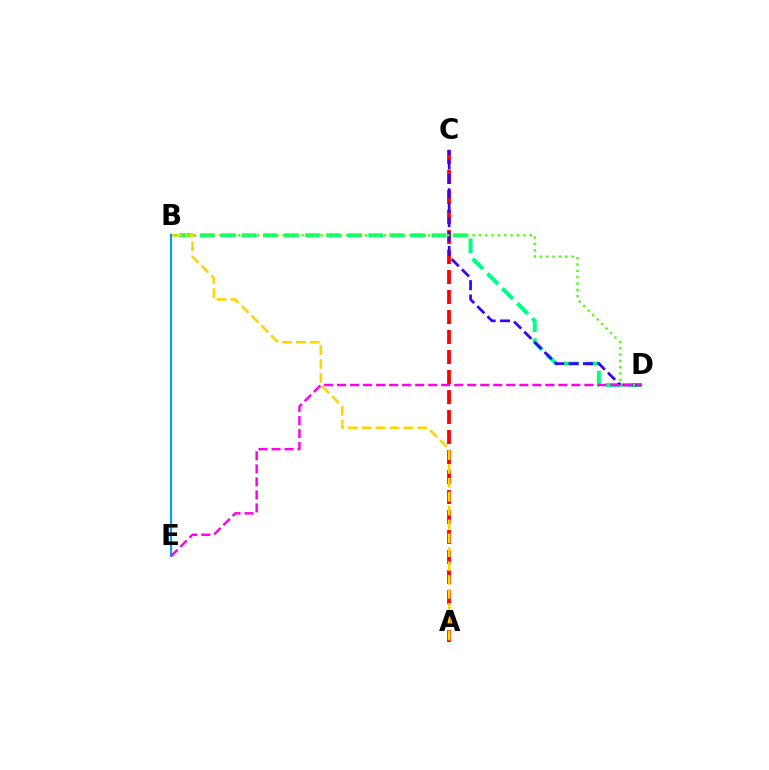{('A', 'C'): [{'color': '#ff0000', 'line_style': 'dashed', 'thickness': 2.72}], ('B', 'D'): [{'color': '#00ff86', 'line_style': 'dashed', 'thickness': 2.86}, {'color': '#4fff00', 'line_style': 'dotted', 'thickness': 1.72}], ('C', 'D'): [{'color': '#3700ff', 'line_style': 'dashed', 'thickness': 1.95}], ('A', 'B'): [{'color': '#ffd500', 'line_style': 'dashed', 'thickness': 1.89}], ('B', 'E'): [{'color': '#009eff', 'line_style': 'solid', 'thickness': 1.55}], ('D', 'E'): [{'color': '#ff00ed', 'line_style': 'dashed', 'thickness': 1.77}]}